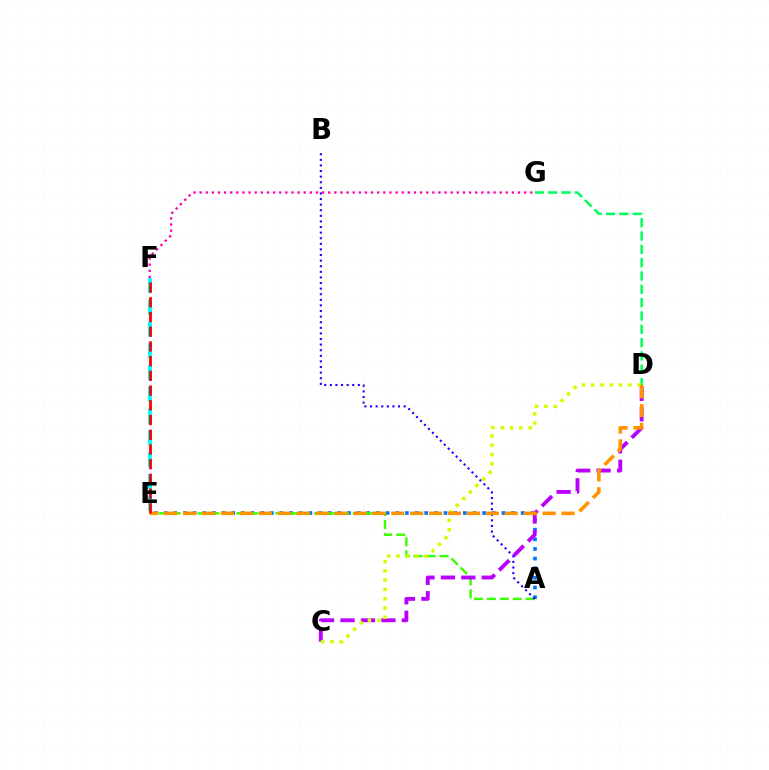{('D', 'G'): [{'color': '#00ff5c', 'line_style': 'dashed', 'thickness': 1.81}], ('F', 'G'): [{'color': '#ff00ac', 'line_style': 'dotted', 'thickness': 1.66}], ('E', 'F'): [{'color': '#00fff6', 'line_style': 'dashed', 'thickness': 2.96}, {'color': '#ff0000', 'line_style': 'dashed', 'thickness': 2.0}], ('A', 'E'): [{'color': '#0074ff', 'line_style': 'dotted', 'thickness': 2.62}, {'color': '#3dff00', 'line_style': 'dashed', 'thickness': 1.76}], ('A', 'B'): [{'color': '#2500ff', 'line_style': 'dotted', 'thickness': 1.52}], ('C', 'D'): [{'color': '#b900ff', 'line_style': 'dashed', 'thickness': 2.78}, {'color': '#d1ff00', 'line_style': 'dotted', 'thickness': 2.52}], ('D', 'E'): [{'color': '#ff9400', 'line_style': 'dashed', 'thickness': 2.57}]}